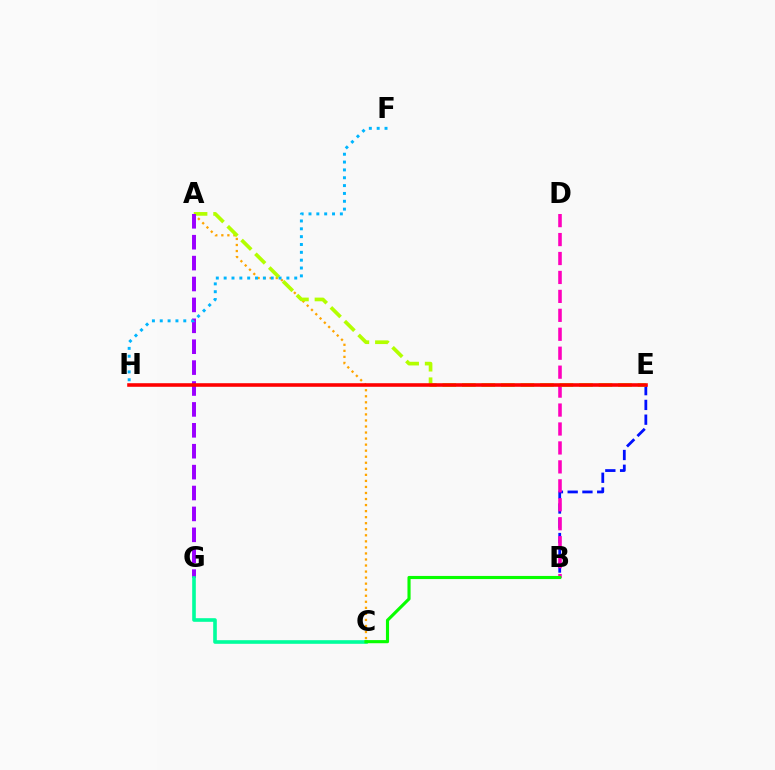{('A', 'C'): [{'color': '#ffa500', 'line_style': 'dotted', 'thickness': 1.64}], ('B', 'E'): [{'color': '#0010ff', 'line_style': 'dashed', 'thickness': 2.01}], ('B', 'D'): [{'color': '#ff00bd', 'line_style': 'dashed', 'thickness': 2.57}], ('A', 'E'): [{'color': '#b3ff00', 'line_style': 'dashed', 'thickness': 2.65}], ('A', 'G'): [{'color': '#9b00ff', 'line_style': 'dashed', 'thickness': 2.84}], ('E', 'H'): [{'color': '#ff0000', 'line_style': 'solid', 'thickness': 2.58}], ('F', 'H'): [{'color': '#00b5ff', 'line_style': 'dotted', 'thickness': 2.13}], ('C', 'G'): [{'color': '#00ff9d', 'line_style': 'solid', 'thickness': 2.6}], ('B', 'C'): [{'color': '#08ff00', 'line_style': 'solid', 'thickness': 2.25}]}